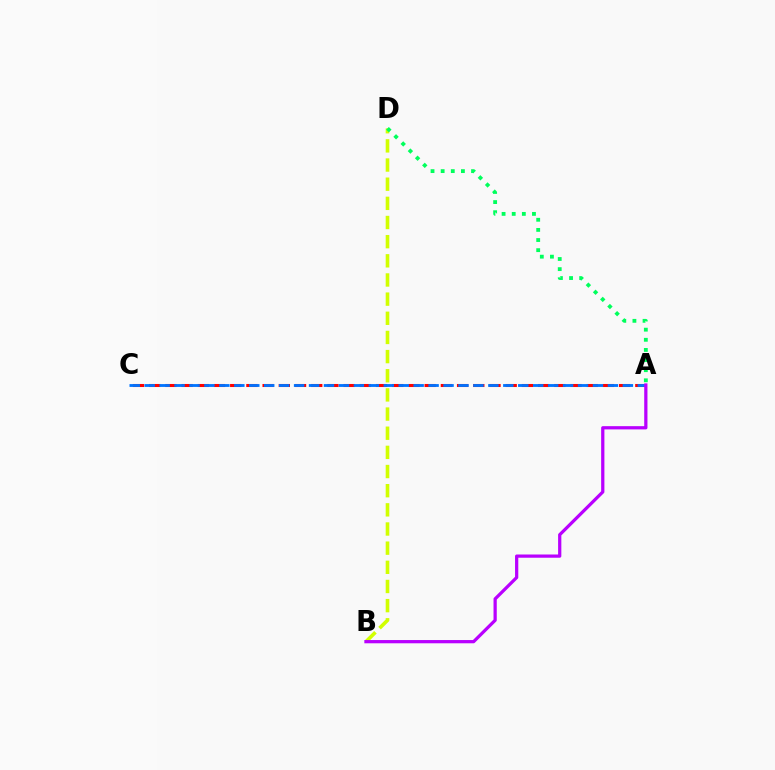{('A', 'C'): [{'color': '#ff0000', 'line_style': 'dashed', 'thickness': 2.2}, {'color': '#0074ff', 'line_style': 'dashed', 'thickness': 2.03}], ('B', 'D'): [{'color': '#d1ff00', 'line_style': 'dashed', 'thickness': 2.6}], ('A', 'D'): [{'color': '#00ff5c', 'line_style': 'dotted', 'thickness': 2.75}], ('A', 'B'): [{'color': '#b900ff', 'line_style': 'solid', 'thickness': 2.33}]}